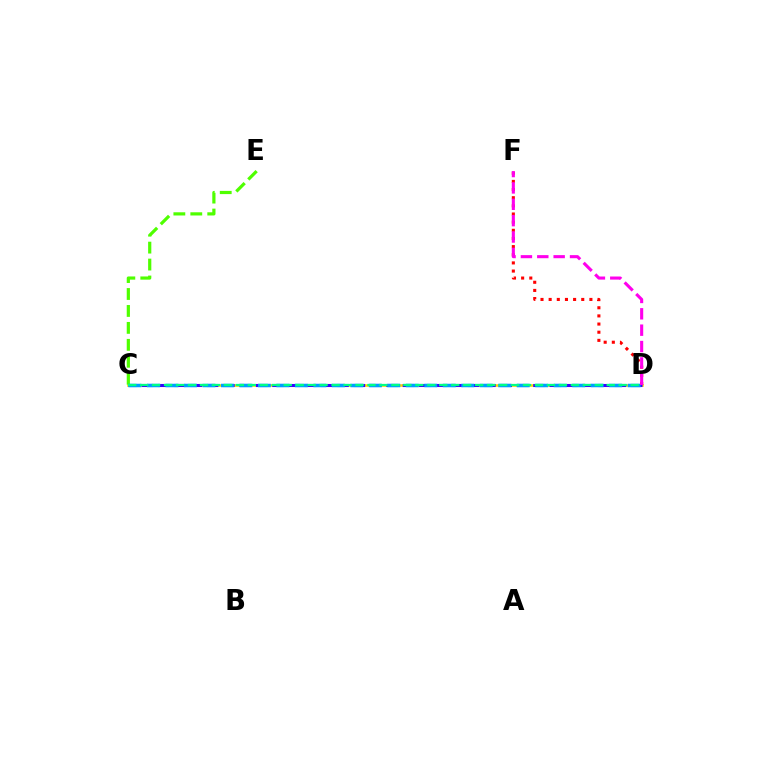{('C', 'D'): [{'color': '#ffd500', 'line_style': 'solid', 'thickness': 1.86}, {'color': '#3700ff', 'line_style': 'dashed', 'thickness': 2.22}, {'color': '#009eff', 'line_style': 'dashed', 'thickness': 2.51}, {'color': '#00ff86', 'line_style': 'dashed', 'thickness': 1.63}], ('D', 'F'): [{'color': '#ff0000', 'line_style': 'dotted', 'thickness': 2.21}, {'color': '#ff00ed', 'line_style': 'dashed', 'thickness': 2.22}], ('C', 'E'): [{'color': '#4fff00', 'line_style': 'dashed', 'thickness': 2.3}]}